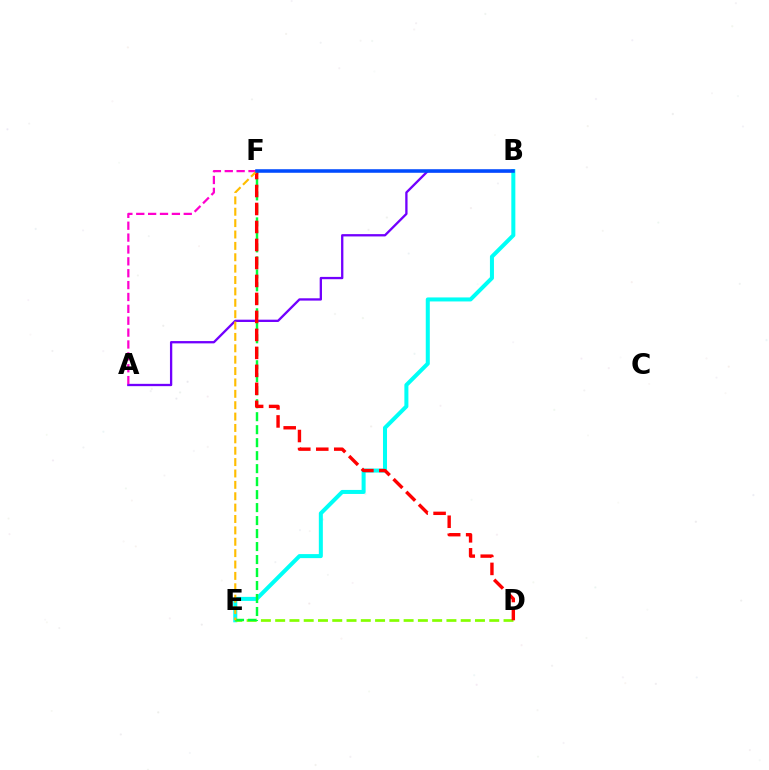{('A', 'B'): [{'color': '#7200ff', 'line_style': 'solid', 'thickness': 1.67}], ('B', 'E'): [{'color': '#00fff6', 'line_style': 'solid', 'thickness': 2.9}], ('D', 'E'): [{'color': '#84ff00', 'line_style': 'dashed', 'thickness': 1.94}], ('E', 'F'): [{'color': '#00ff39', 'line_style': 'dashed', 'thickness': 1.76}, {'color': '#ffbd00', 'line_style': 'dashed', 'thickness': 1.55}], ('A', 'F'): [{'color': '#ff00cf', 'line_style': 'dashed', 'thickness': 1.61}], ('D', 'F'): [{'color': '#ff0000', 'line_style': 'dashed', 'thickness': 2.44}], ('B', 'F'): [{'color': '#004bff', 'line_style': 'solid', 'thickness': 2.55}]}